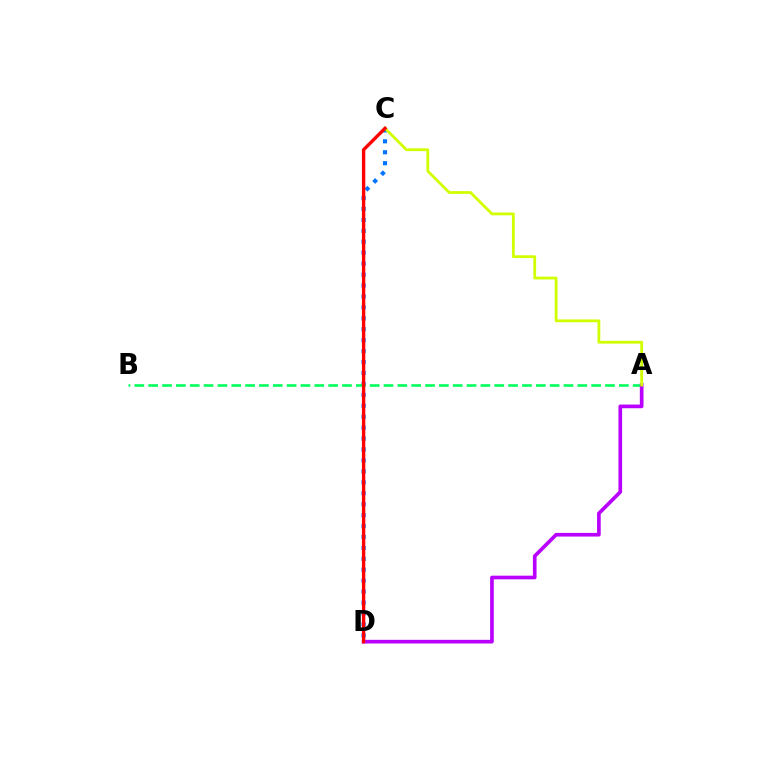{('C', 'D'): [{'color': '#0074ff', 'line_style': 'dotted', 'thickness': 2.97}, {'color': '#ff0000', 'line_style': 'solid', 'thickness': 2.42}], ('A', 'B'): [{'color': '#00ff5c', 'line_style': 'dashed', 'thickness': 1.88}], ('A', 'D'): [{'color': '#b900ff', 'line_style': 'solid', 'thickness': 2.64}], ('A', 'C'): [{'color': '#d1ff00', 'line_style': 'solid', 'thickness': 2.01}]}